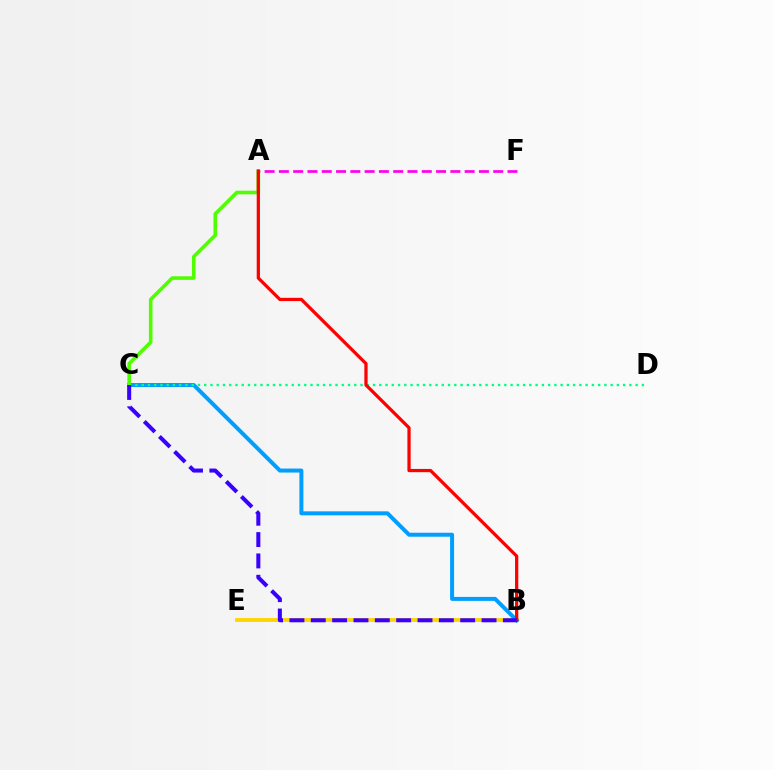{('A', 'F'): [{'color': '#ff00ed', 'line_style': 'dashed', 'thickness': 1.94}], ('B', 'E'): [{'color': '#ffd500', 'line_style': 'solid', 'thickness': 2.76}], ('B', 'C'): [{'color': '#009eff', 'line_style': 'solid', 'thickness': 2.87}, {'color': '#3700ff', 'line_style': 'dashed', 'thickness': 2.9}], ('C', 'D'): [{'color': '#00ff86', 'line_style': 'dotted', 'thickness': 1.7}], ('A', 'C'): [{'color': '#4fff00', 'line_style': 'solid', 'thickness': 2.59}], ('A', 'B'): [{'color': '#ff0000', 'line_style': 'solid', 'thickness': 2.34}]}